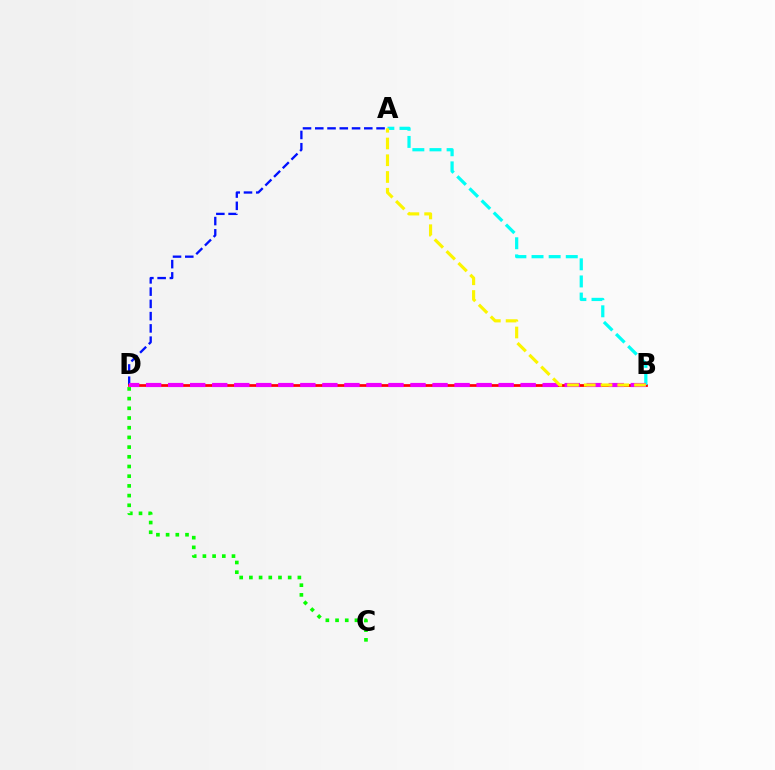{('A', 'D'): [{'color': '#0010ff', 'line_style': 'dashed', 'thickness': 1.67}], ('B', 'D'): [{'color': '#ff0000', 'line_style': 'solid', 'thickness': 1.97}, {'color': '#ee00ff', 'line_style': 'dashed', 'thickness': 2.99}], ('A', 'B'): [{'color': '#00fff6', 'line_style': 'dashed', 'thickness': 2.33}, {'color': '#fcf500', 'line_style': 'dashed', 'thickness': 2.27}], ('C', 'D'): [{'color': '#08ff00', 'line_style': 'dotted', 'thickness': 2.63}]}